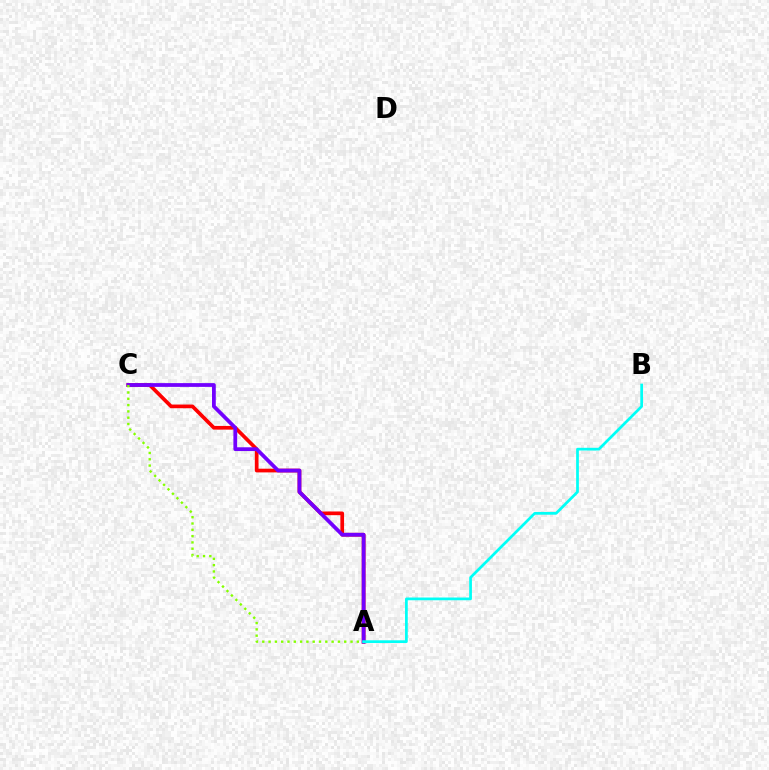{('A', 'C'): [{'color': '#ff0000', 'line_style': 'solid', 'thickness': 2.66}, {'color': '#7200ff', 'line_style': 'solid', 'thickness': 2.71}, {'color': '#84ff00', 'line_style': 'dotted', 'thickness': 1.71}], ('A', 'B'): [{'color': '#00fff6', 'line_style': 'solid', 'thickness': 1.97}]}